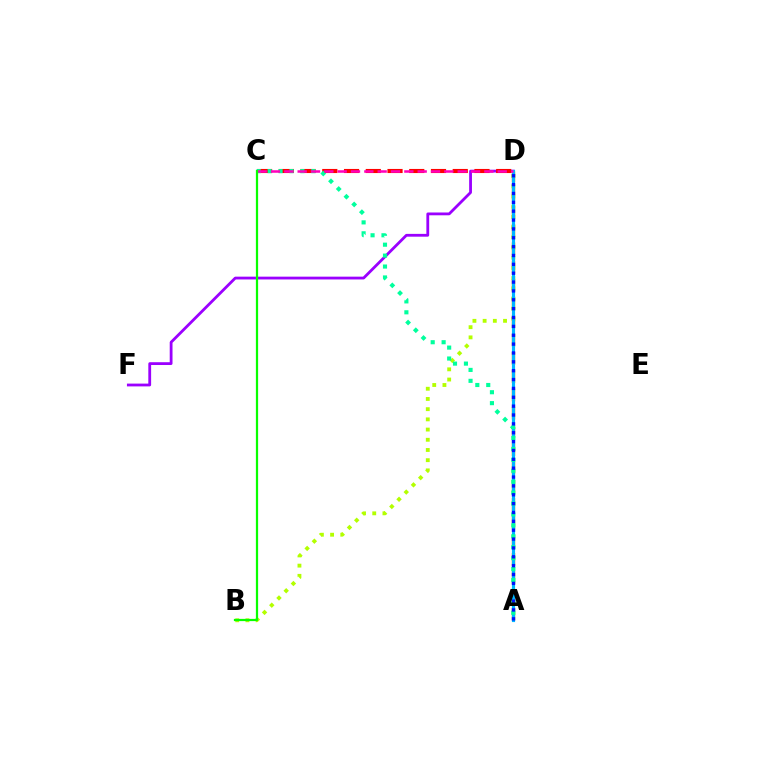{('B', 'D'): [{'color': '#b3ff00', 'line_style': 'dotted', 'thickness': 2.77}], ('D', 'F'): [{'color': '#9b00ff', 'line_style': 'solid', 'thickness': 2.02}], ('C', 'D'): [{'color': '#ff0000', 'line_style': 'dashed', 'thickness': 2.95}, {'color': '#ff00bd', 'line_style': 'dashed', 'thickness': 1.81}], ('A', 'D'): [{'color': '#ffa500', 'line_style': 'dashed', 'thickness': 2.48}, {'color': '#00b5ff', 'line_style': 'solid', 'thickness': 2.27}, {'color': '#0010ff', 'line_style': 'dotted', 'thickness': 2.41}], ('A', 'C'): [{'color': '#00ff9d', 'line_style': 'dotted', 'thickness': 2.97}], ('B', 'C'): [{'color': '#08ff00', 'line_style': 'solid', 'thickness': 1.61}]}